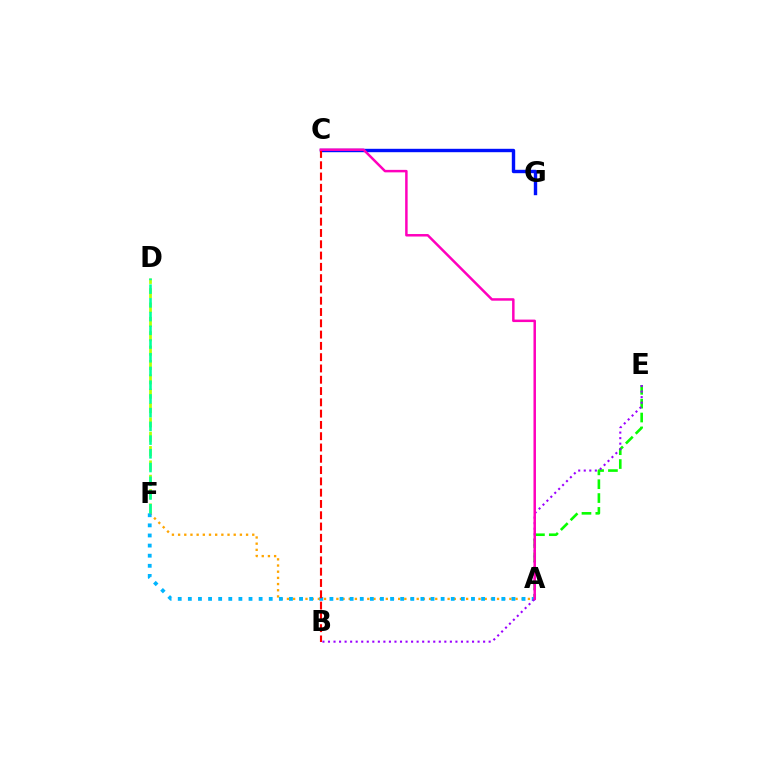{('D', 'F'): [{'color': '#b3ff00', 'line_style': 'dashed', 'thickness': 1.95}, {'color': '#00ff9d', 'line_style': 'dashed', 'thickness': 1.86}], ('A', 'E'): [{'color': '#08ff00', 'line_style': 'dashed', 'thickness': 1.88}], ('A', 'F'): [{'color': '#ffa500', 'line_style': 'dotted', 'thickness': 1.68}, {'color': '#00b5ff', 'line_style': 'dotted', 'thickness': 2.75}], ('C', 'G'): [{'color': '#0010ff', 'line_style': 'solid', 'thickness': 2.45}], ('B', 'C'): [{'color': '#ff0000', 'line_style': 'dashed', 'thickness': 1.53}], ('B', 'E'): [{'color': '#9b00ff', 'line_style': 'dotted', 'thickness': 1.51}], ('A', 'C'): [{'color': '#ff00bd', 'line_style': 'solid', 'thickness': 1.79}]}